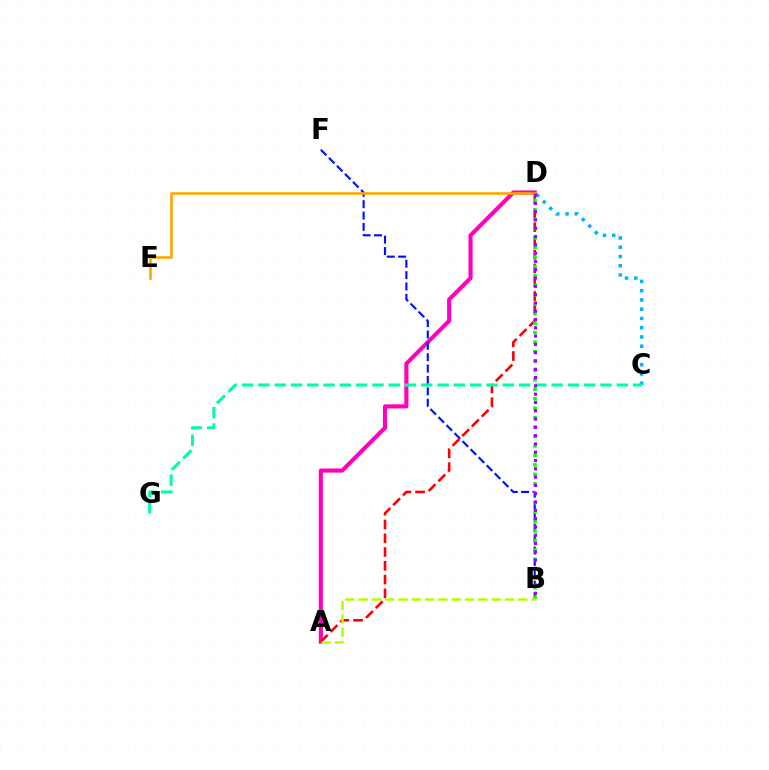{('A', 'D'): [{'color': '#ff00bd', 'line_style': 'solid', 'thickness': 2.95}, {'color': '#ff0000', 'line_style': 'dashed', 'thickness': 1.87}], ('C', 'D'): [{'color': '#00b5ff', 'line_style': 'dotted', 'thickness': 2.52}], ('B', 'F'): [{'color': '#0010ff', 'line_style': 'dashed', 'thickness': 1.54}], ('C', 'G'): [{'color': '#00ff9d', 'line_style': 'dashed', 'thickness': 2.21}], ('B', 'D'): [{'color': '#08ff00', 'line_style': 'dotted', 'thickness': 2.57}, {'color': '#9b00ff', 'line_style': 'dotted', 'thickness': 2.25}], ('A', 'B'): [{'color': '#b3ff00', 'line_style': 'dashed', 'thickness': 1.81}], ('D', 'E'): [{'color': '#ffa500', 'line_style': 'solid', 'thickness': 1.88}]}